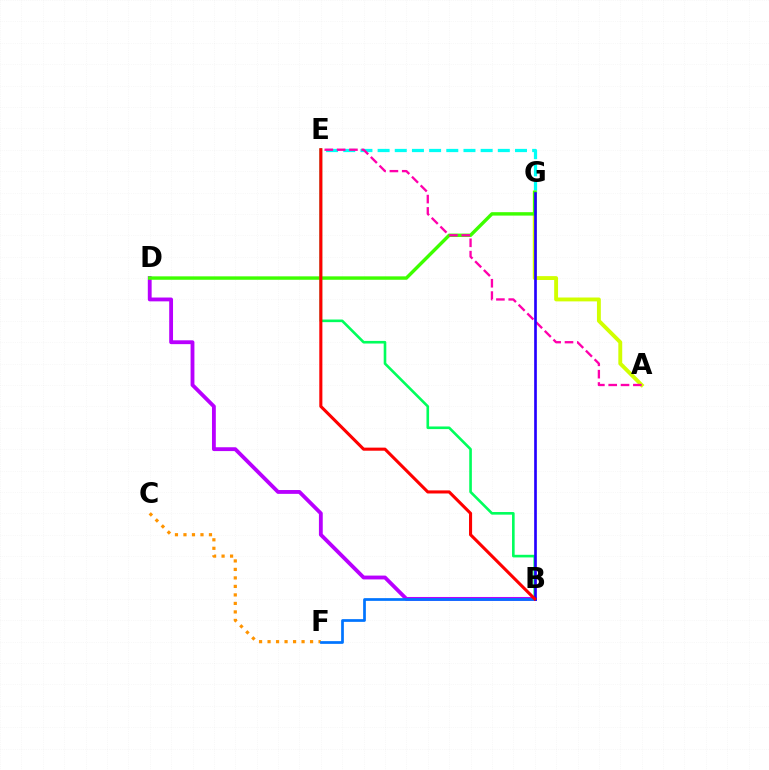{('B', 'E'): [{'color': '#00ff5c', 'line_style': 'solid', 'thickness': 1.89}, {'color': '#ff0000', 'line_style': 'solid', 'thickness': 2.22}], ('E', 'G'): [{'color': '#00fff6', 'line_style': 'dashed', 'thickness': 2.33}], ('C', 'F'): [{'color': '#ff9400', 'line_style': 'dotted', 'thickness': 2.31}], ('B', 'D'): [{'color': '#b900ff', 'line_style': 'solid', 'thickness': 2.76}], ('A', 'G'): [{'color': '#d1ff00', 'line_style': 'solid', 'thickness': 2.79}], ('B', 'F'): [{'color': '#0074ff', 'line_style': 'solid', 'thickness': 1.96}], ('D', 'G'): [{'color': '#3dff00', 'line_style': 'solid', 'thickness': 2.46}], ('A', 'E'): [{'color': '#ff00ac', 'line_style': 'dashed', 'thickness': 1.67}], ('B', 'G'): [{'color': '#2500ff', 'line_style': 'solid', 'thickness': 1.92}]}